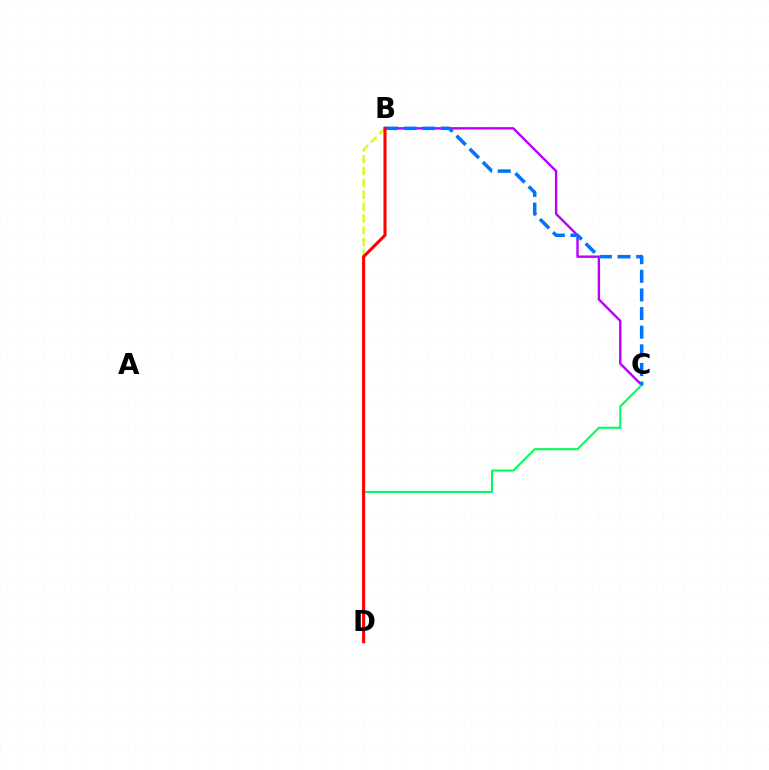{('B', 'C'): [{'color': '#b900ff', 'line_style': 'solid', 'thickness': 1.72}, {'color': '#0074ff', 'line_style': 'dashed', 'thickness': 2.53}], ('B', 'D'): [{'color': '#d1ff00', 'line_style': 'dashed', 'thickness': 1.61}, {'color': '#ff0000', 'line_style': 'solid', 'thickness': 2.21}], ('C', 'D'): [{'color': '#00ff5c', 'line_style': 'solid', 'thickness': 1.51}]}